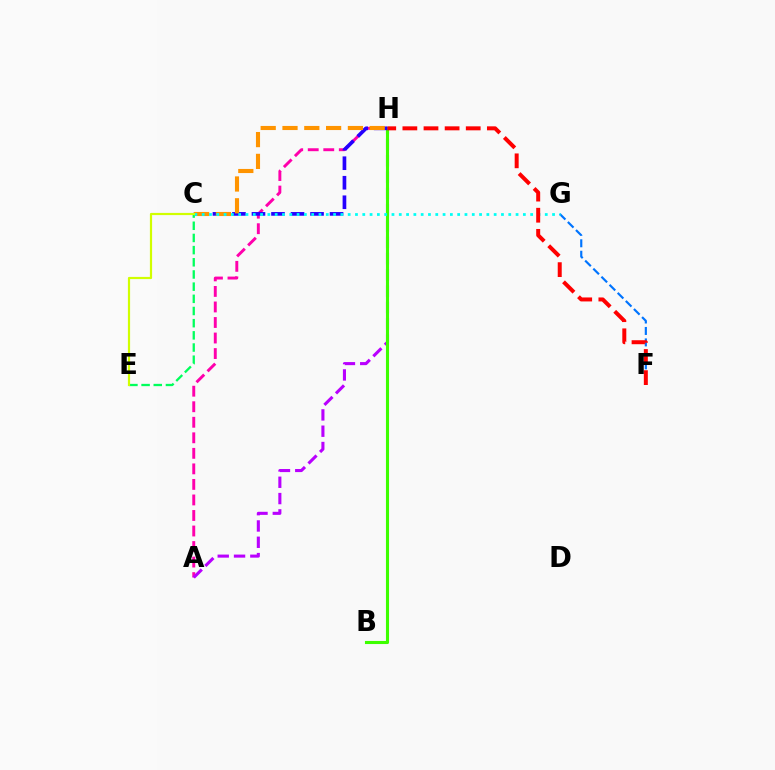{('F', 'G'): [{'color': '#0074ff', 'line_style': 'dashed', 'thickness': 1.56}], ('A', 'H'): [{'color': '#ff00ac', 'line_style': 'dashed', 'thickness': 2.11}, {'color': '#b900ff', 'line_style': 'dashed', 'thickness': 2.22}], ('B', 'H'): [{'color': '#3dff00', 'line_style': 'solid', 'thickness': 2.23}], ('C', 'H'): [{'color': '#2500ff', 'line_style': 'dashed', 'thickness': 2.65}, {'color': '#ff9400', 'line_style': 'dashed', 'thickness': 2.96}], ('C', 'E'): [{'color': '#00ff5c', 'line_style': 'dashed', 'thickness': 1.65}, {'color': '#d1ff00', 'line_style': 'solid', 'thickness': 1.58}], ('C', 'G'): [{'color': '#00fff6', 'line_style': 'dotted', 'thickness': 1.98}], ('F', 'H'): [{'color': '#ff0000', 'line_style': 'dashed', 'thickness': 2.87}]}